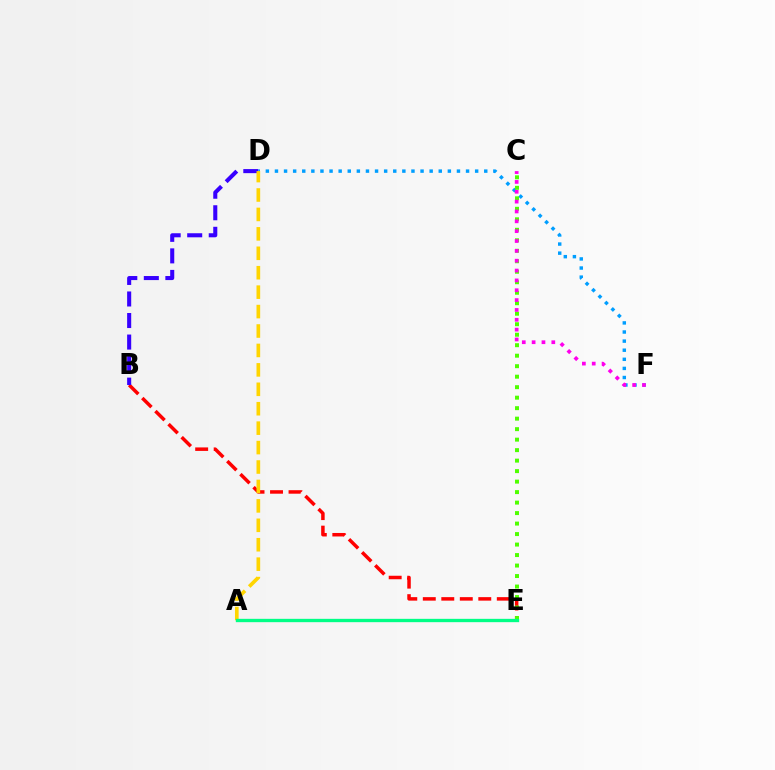{('B', 'E'): [{'color': '#ff0000', 'line_style': 'dashed', 'thickness': 2.51}], ('B', 'D'): [{'color': '#3700ff', 'line_style': 'dashed', 'thickness': 2.93}], ('D', 'F'): [{'color': '#009eff', 'line_style': 'dotted', 'thickness': 2.47}], ('A', 'D'): [{'color': '#ffd500', 'line_style': 'dashed', 'thickness': 2.64}], ('C', 'E'): [{'color': '#4fff00', 'line_style': 'dotted', 'thickness': 2.85}], ('C', 'F'): [{'color': '#ff00ed', 'line_style': 'dotted', 'thickness': 2.68}], ('A', 'E'): [{'color': '#00ff86', 'line_style': 'solid', 'thickness': 2.39}]}